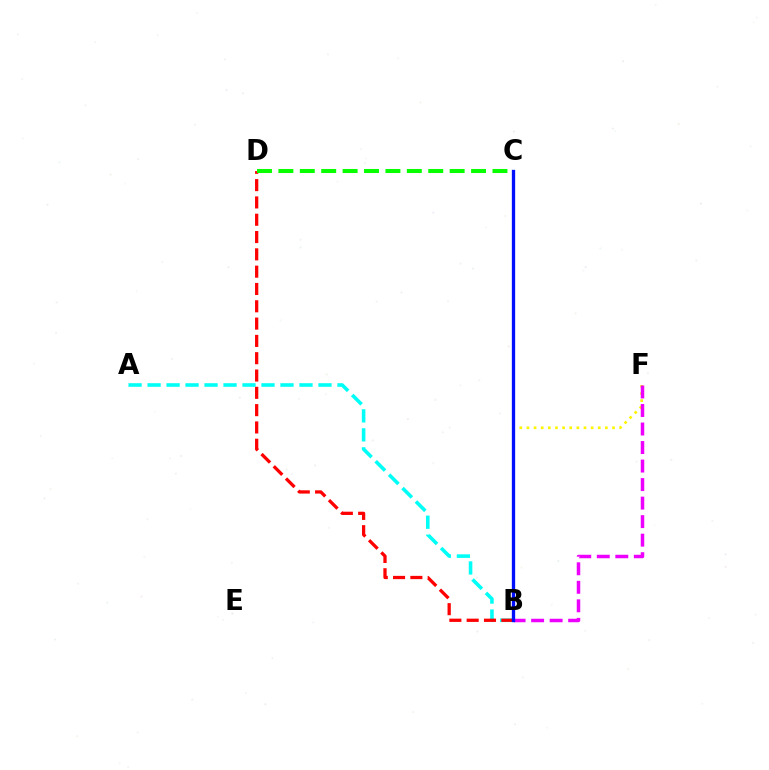{('B', 'F'): [{'color': '#fcf500', 'line_style': 'dotted', 'thickness': 1.94}, {'color': '#ee00ff', 'line_style': 'dashed', 'thickness': 2.52}], ('A', 'B'): [{'color': '#00fff6', 'line_style': 'dashed', 'thickness': 2.58}], ('B', 'D'): [{'color': '#ff0000', 'line_style': 'dashed', 'thickness': 2.35}], ('B', 'C'): [{'color': '#0010ff', 'line_style': 'solid', 'thickness': 2.38}], ('C', 'D'): [{'color': '#08ff00', 'line_style': 'dashed', 'thickness': 2.91}]}